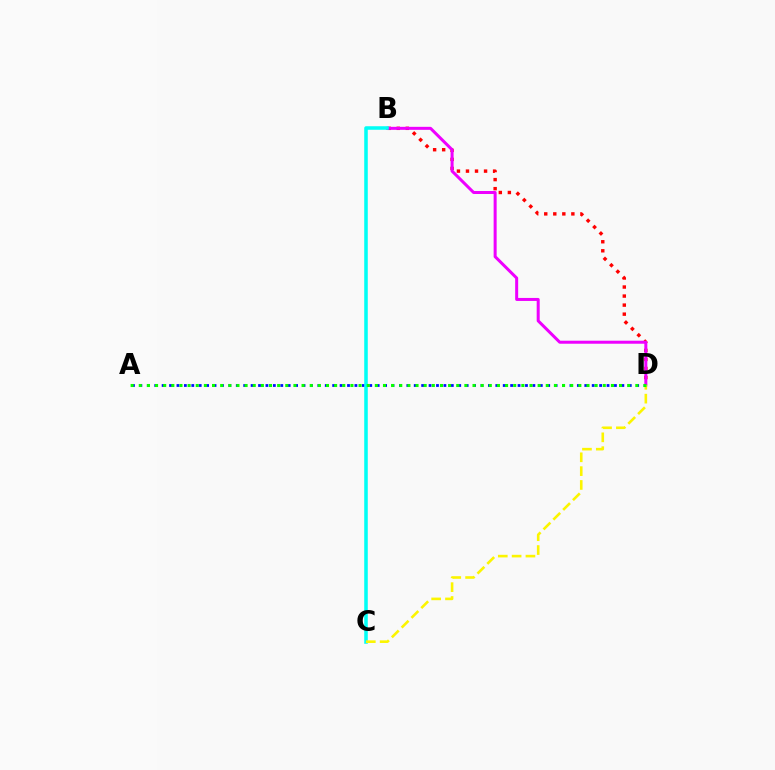{('A', 'D'): [{'color': '#0010ff', 'line_style': 'dotted', 'thickness': 2.01}, {'color': '#08ff00', 'line_style': 'dotted', 'thickness': 2.21}], ('B', 'D'): [{'color': '#ff0000', 'line_style': 'dotted', 'thickness': 2.46}, {'color': '#ee00ff', 'line_style': 'solid', 'thickness': 2.17}], ('B', 'C'): [{'color': '#00fff6', 'line_style': 'solid', 'thickness': 2.55}], ('C', 'D'): [{'color': '#fcf500', 'line_style': 'dashed', 'thickness': 1.88}]}